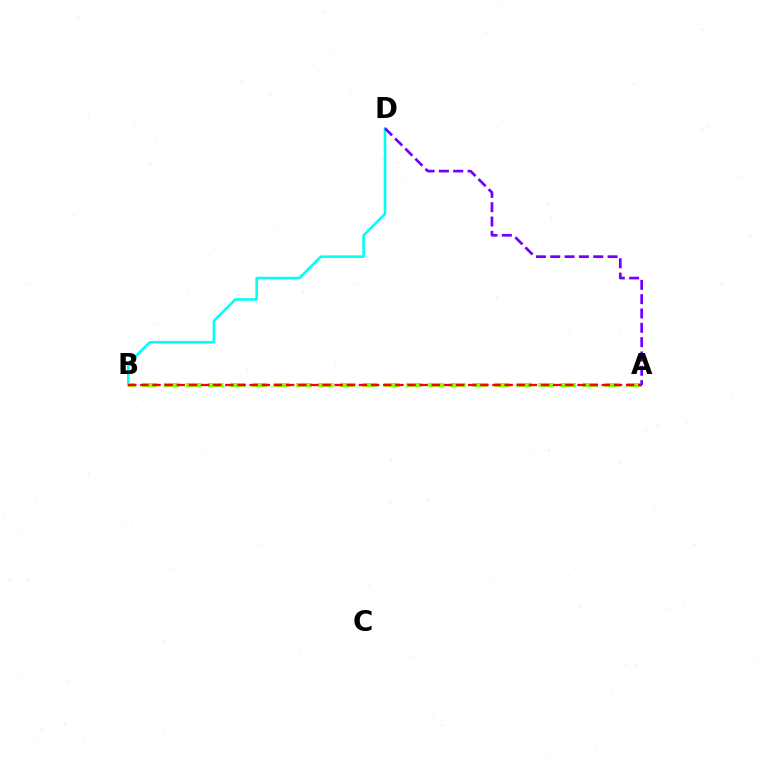{('B', 'D'): [{'color': '#00fff6', 'line_style': 'solid', 'thickness': 1.86}], ('A', 'B'): [{'color': '#84ff00', 'line_style': 'dashed', 'thickness': 2.99}, {'color': '#ff0000', 'line_style': 'dashed', 'thickness': 1.65}], ('A', 'D'): [{'color': '#7200ff', 'line_style': 'dashed', 'thickness': 1.95}]}